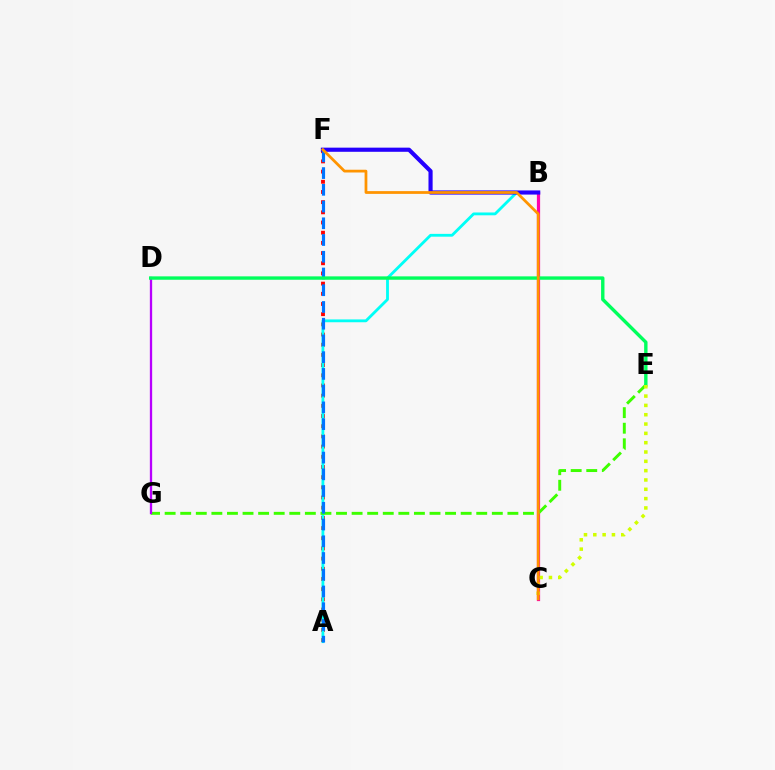{('A', 'F'): [{'color': '#ff0000', 'line_style': 'dotted', 'thickness': 2.77}, {'color': '#0074ff', 'line_style': 'dashed', 'thickness': 2.27}], ('B', 'C'): [{'color': '#ff00ac', 'line_style': 'solid', 'thickness': 2.32}], ('A', 'B'): [{'color': '#00fff6', 'line_style': 'solid', 'thickness': 2.03}], ('E', 'G'): [{'color': '#3dff00', 'line_style': 'dashed', 'thickness': 2.12}], ('B', 'F'): [{'color': '#2500ff', 'line_style': 'solid', 'thickness': 2.98}], ('D', 'G'): [{'color': '#b900ff', 'line_style': 'solid', 'thickness': 1.66}], ('D', 'E'): [{'color': '#00ff5c', 'line_style': 'solid', 'thickness': 2.44}], ('C', 'E'): [{'color': '#d1ff00', 'line_style': 'dotted', 'thickness': 2.53}], ('C', 'F'): [{'color': '#ff9400', 'line_style': 'solid', 'thickness': 1.99}]}